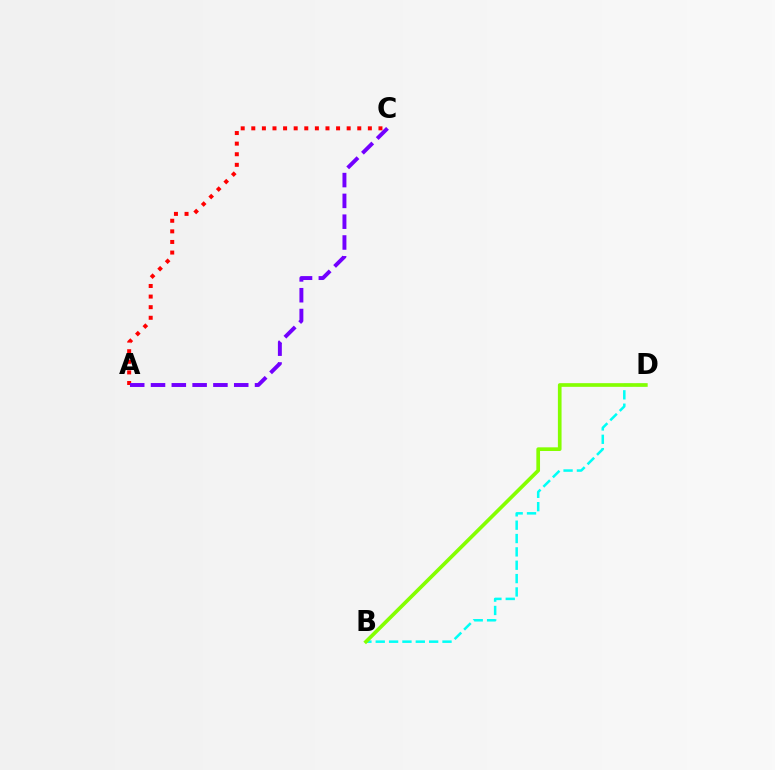{('A', 'C'): [{'color': '#ff0000', 'line_style': 'dotted', 'thickness': 2.88}, {'color': '#7200ff', 'line_style': 'dashed', 'thickness': 2.83}], ('B', 'D'): [{'color': '#00fff6', 'line_style': 'dashed', 'thickness': 1.81}, {'color': '#84ff00', 'line_style': 'solid', 'thickness': 2.64}]}